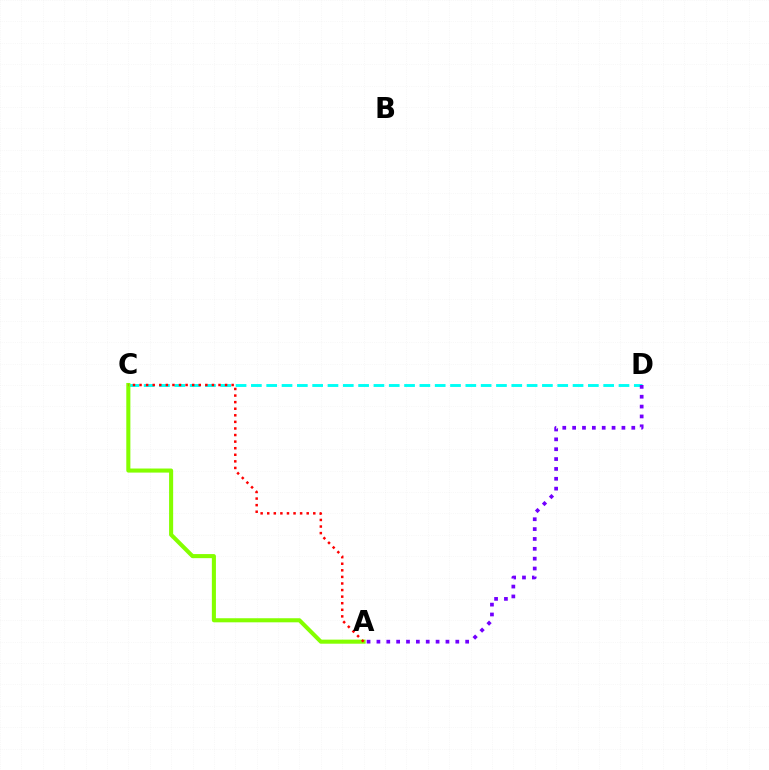{('C', 'D'): [{'color': '#00fff6', 'line_style': 'dashed', 'thickness': 2.08}], ('A', 'C'): [{'color': '#84ff00', 'line_style': 'solid', 'thickness': 2.93}, {'color': '#ff0000', 'line_style': 'dotted', 'thickness': 1.79}], ('A', 'D'): [{'color': '#7200ff', 'line_style': 'dotted', 'thickness': 2.68}]}